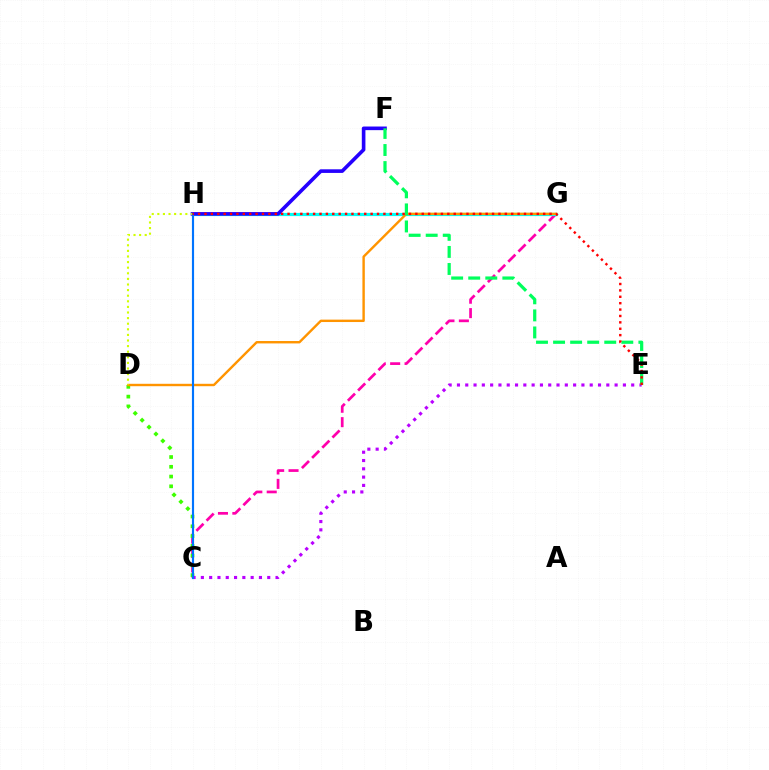{('C', 'G'): [{'color': '#ff00ac', 'line_style': 'dashed', 'thickness': 1.96}], ('C', 'D'): [{'color': '#3dff00', 'line_style': 'dotted', 'thickness': 2.65}], ('G', 'H'): [{'color': '#00fff6', 'line_style': 'solid', 'thickness': 2.3}], ('D', 'G'): [{'color': '#ff9400', 'line_style': 'solid', 'thickness': 1.73}], ('F', 'H'): [{'color': '#2500ff', 'line_style': 'solid', 'thickness': 2.61}], ('C', 'E'): [{'color': '#b900ff', 'line_style': 'dotted', 'thickness': 2.25}], ('E', 'F'): [{'color': '#00ff5c', 'line_style': 'dashed', 'thickness': 2.32}], ('D', 'H'): [{'color': '#d1ff00', 'line_style': 'dotted', 'thickness': 1.52}], ('C', 'H'): [{'color': '#0074ff', 'line_style': 'solid', 'thickness': 1.55}], ('E', 'H'): [{'color': '#ff0000', 'line_style': 'dotted', 'thickness': 1.74}]}